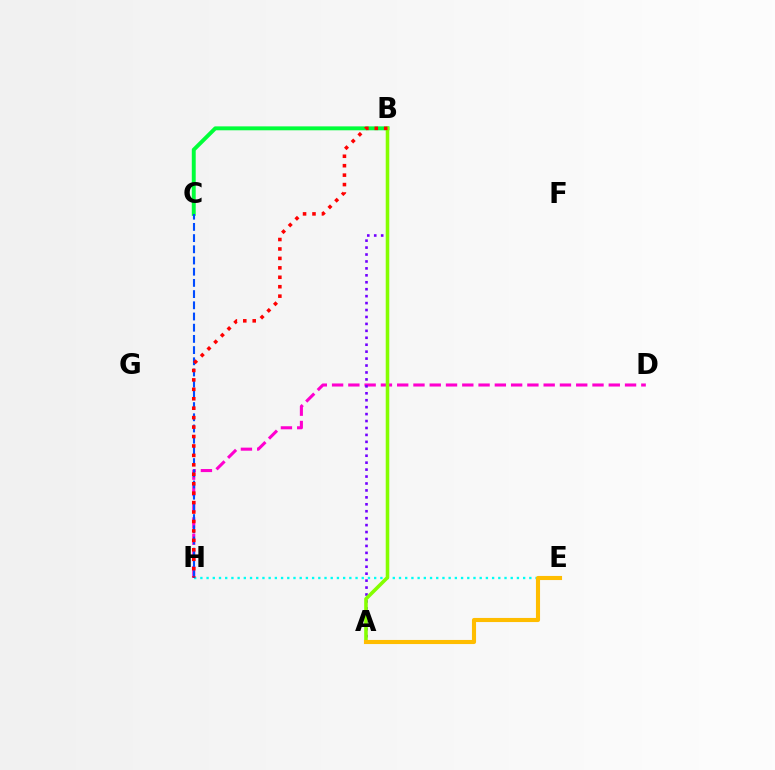{('E', 'H'): [{'color': '#00fff6', 'line_style': 'dotted', 'thickness': 1.69}], ('B', 'C'): [{'color': '#00ff39', 'line_style': 'solid', 'thickness': 2.82}], ('D', 'H'): [{'color': '#ff00cf', 'line_style': 'dashed', 'thickness': 2.21}], ('A', 'B'): [{'color': '#7200ff', 'line_style': 'dotted', 'thickness': 1.89}, {'color': '#84ff00', 'line_style': 'solid', 'thickness': 2.56}], ('C', 'H'): [{'color': '#004bff', 'line_style': 'dashed', 'thickness': 1.52}], ('A', 'E'): [{'color': '#ffbd00', 'line_style': 'solid', 'thickness': 2.95}], ('B', 'H'): [{'color': '#ff0000', 'line_style': 'dotted', 'thickness': 2.56}]}